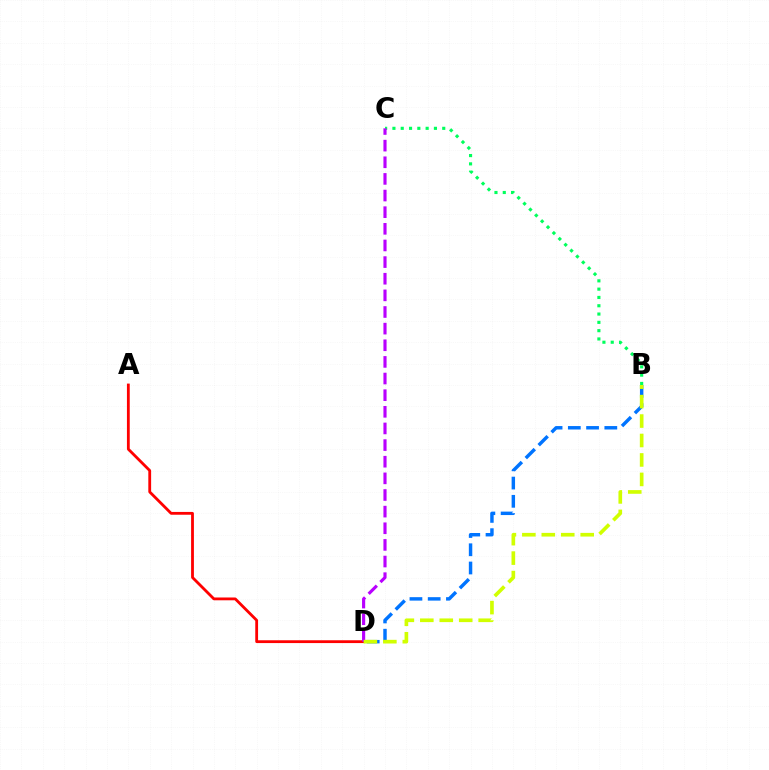{('B', 'C'): [{'color': '#00ff5c', 'line_style': 'dotted', 'thickness': 2.26}], ('B', 'D'): [{'color': '#0074ff', 'line_style': 'dashed', 'thickness': 2.48}, {'color': '#d1ff00', 'line_style': 'dashed', 'thickness': 2.64}], ('A', 'D'): [{'color': '#ff0000', 'line_style': 'solid', 'thickness': 2.02}], ('C', 'D'): [{'color': '#b900ff', 'line_style': 'dashed', 'thickness': 2.26}]}